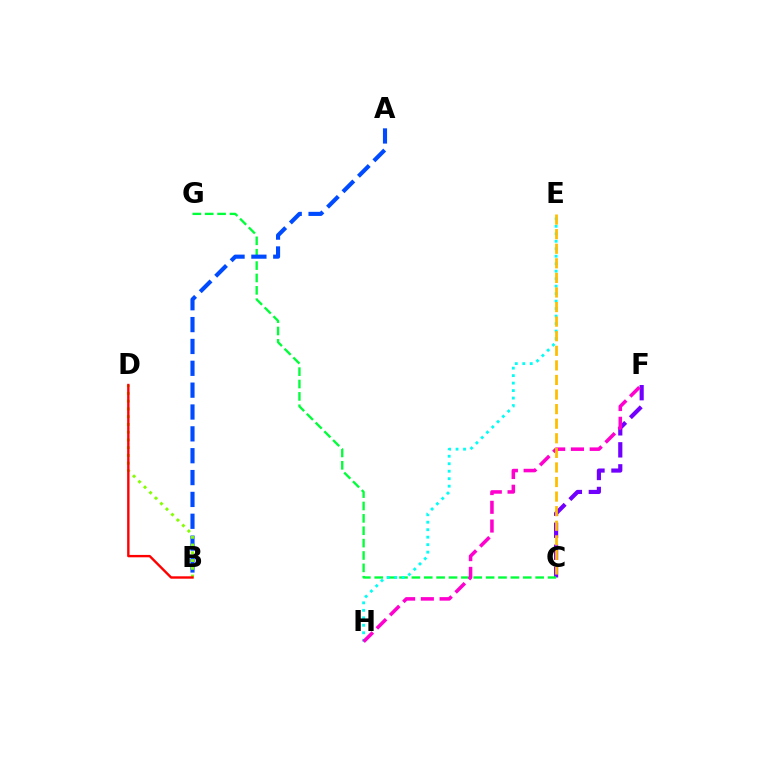{('C', 'F'): [{'color': '#7200ff', 'line_style': 'dashed', 'thickness': 2.99}], ('C', 'G'): [{'color': '#00ff39', 'line_style': 'dashed', 'thickness': 1.68}], ('E', 'H'): [{'color': '#00fff6', 'line_style': 'dotted', 'thickness': 2.03}], ('A', 'B'): [{'color': '#004bff', 'line_style': 'dashed', 'thickness': 2.97}], ('B', 'D'): [{'color': '#84ff00', 'line_style': 'dotted', 'thickness': 2.1}, {'color': '#ff0000', 'line_style': 'solid', 'thickness': 1.72}], ('F', 'H'): [{'color': '#ff00cf', 'line_style': 'dashed', 'thickness': 2.54}], ('C', 'E'): [{'color': '#ffbd00', 'line_style': 'dashed', 'thickness': 1.98}]}